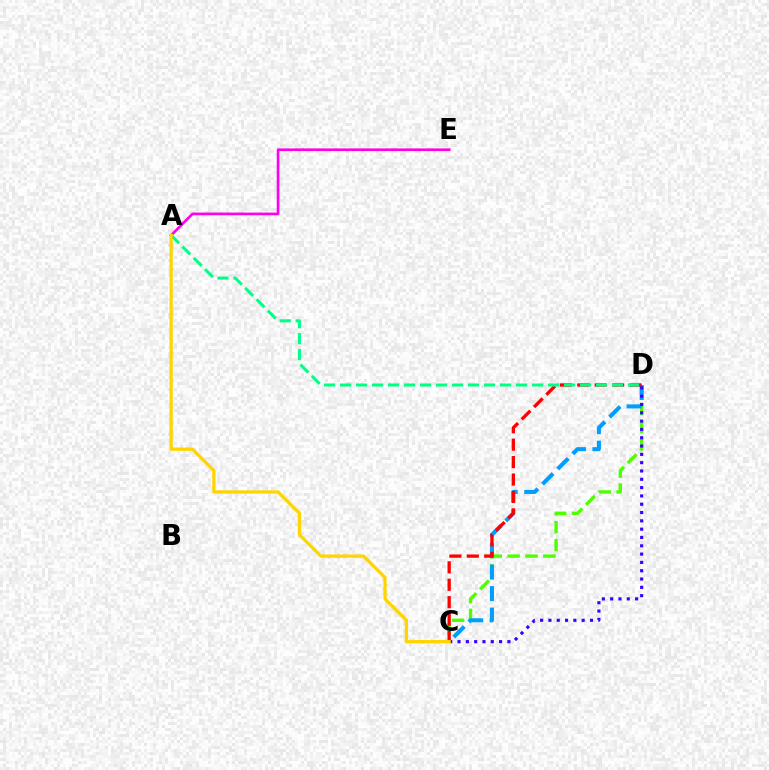{('C', 'D'): [{'color': '#4fff00', 'line_style': 'dashed', 'thickness': 2.43}, {'color': '#009eff', 'line_style': 'dashed', 'thickness': 2.92}, {'color': '#ff0000', 'line_style': 'dashed', 'thickness': 2.37}, {'color': '#3700ff', 'line_style': 'dotted', 'thickness': 2.26}], ('A', 'E'): [{'color': '#ff00ed', 'line_style': 'solid', 'thickness': 1.91}], ('A', 'D'): [{'color': '#00ff86', 'line_style': 'dashed', 'thickness': 2.17}], ('A', 'C'): [{'color': '#ffd500', 'line_style': 'solid', 'thickness': 2.36}]}